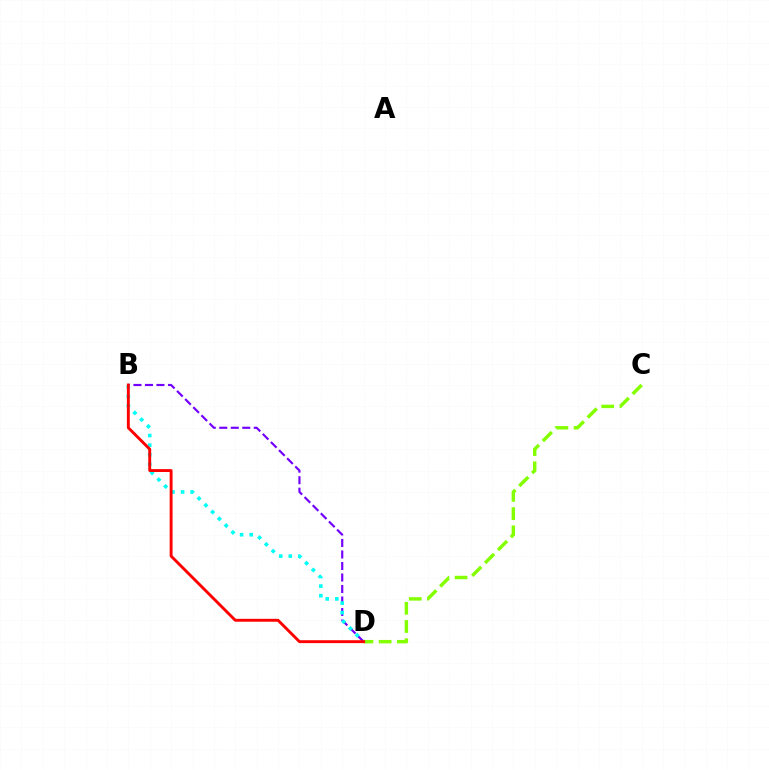{('B', 'D'): [{'color': '#7200ff', 'line_style': 'dashed', 'thickness': 1.56}, {'color': '#00fff6', 'line_style': 'dotted', 'thickness': 2.61}, {'color': '#ff0000', 'line_style': 'solid', 'thickness': 2.08}], ('C', 'D'): [{'color': '#84ff00', 'line_style': 'dashed', 'thickness': 2.48}]}